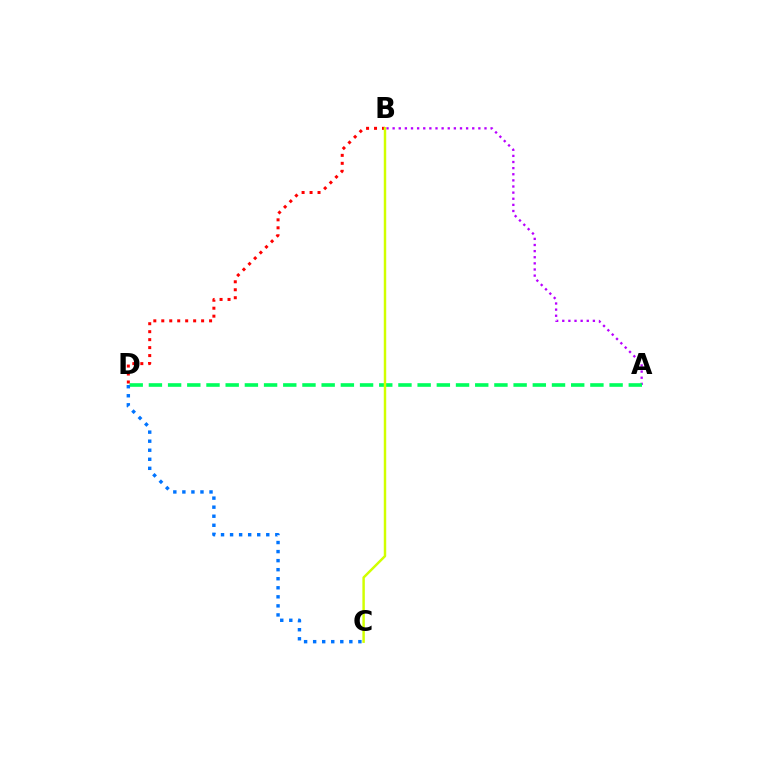{('A', 'B'): [{'color': '#b900ff', 'line_style': 'dotted', 'thickness': 1.66}], ('A', 'D'): [{'color': '#00ff5c', 'line_style': 'dashed', 'thickness': 2.61}], ('B', 'D'): [{'color': '#ff0000', 'line_style': 'dotted', 'thickness': 2.16}], ('C', 'D'): [{'color': '#0074ff', 'line_style': 'dotted', 'thickness': 2.46}], ('B', 'C'): [{'color': '#d1ff00', 'line_style': 'solid', 'thickness': 1.77}]}